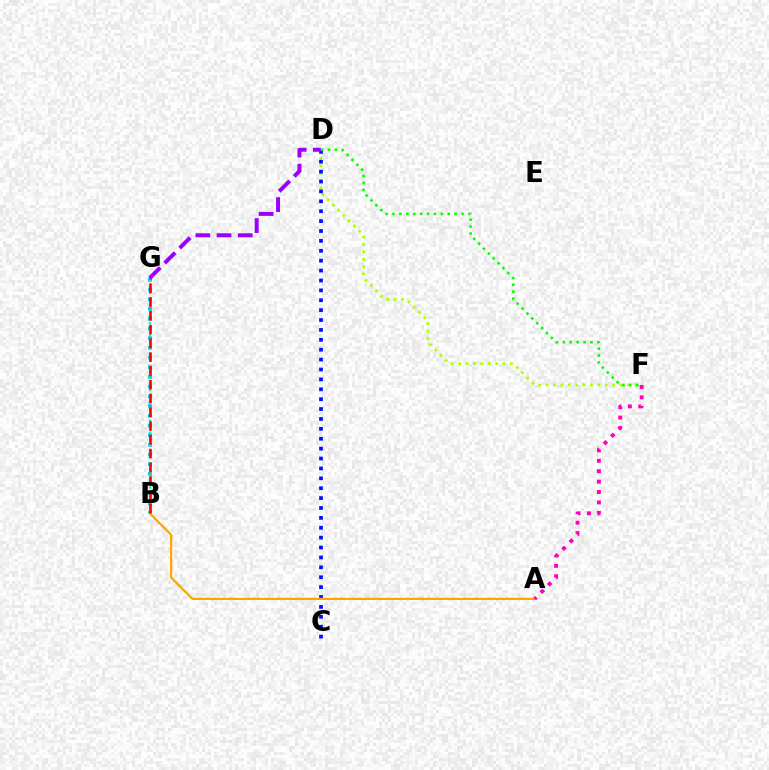{('D', 'F'): [{'color': '#b3ff00', 'line_style': 'dotted', 'thickness': 2.01}, {'color': '#08ff00', 'line_style': 'dotted', 'thickness': 1.88}], ('C', 'D'): [{'color': '#0010ff', 'line_style': 'dotted', 'thickness': 2.69}], ('A', 'B'): [{'color': '#ffa500', 'line_style': 'solid', 'thickness': 1.6}], ('B', 'G'): [{'color': '#00b5ff', 'line_style': 'dotted', 'thickness': 2.64}, {'color': '#00ff9d', 'line_style': 'dotted', 'thickness': 1.65}, {'color': '#ff0000', 'line_style': 'dashed', 'thickness': 1.87}], ('A', 'F'): [{'color': '#ff00bd', 'line_style': 'dotted', 'thickness': 2.83}], ('D', 'G'): [{'color': '#9b00ff', 'line_style': 'dashed', 'thickness': 2.87}]}